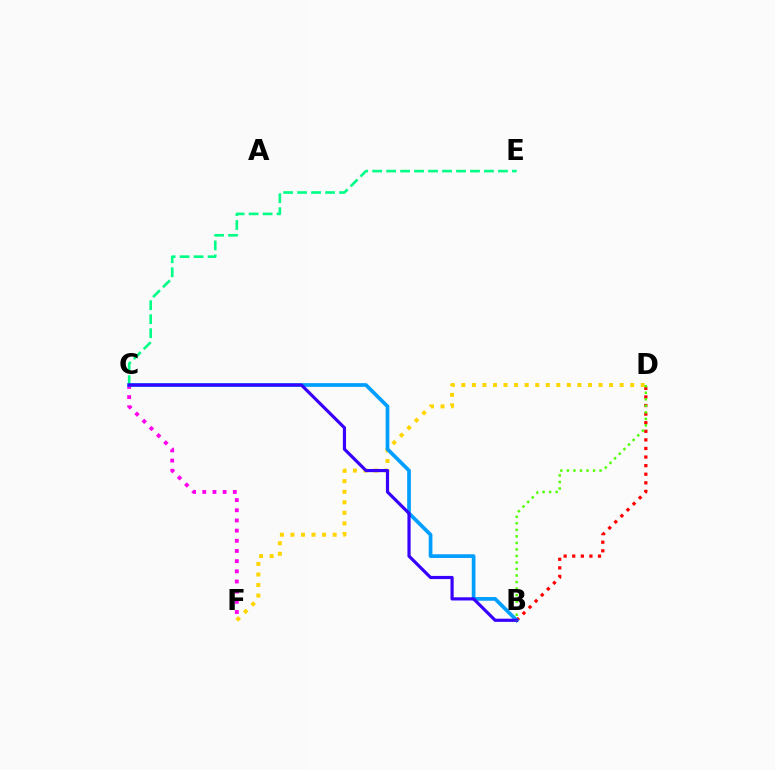{('B', 'D'): [{'color': '#ff0000', 'line_style': 'dotted', 'thickness': 2.33}, {'color': '#4fff00', 'line_style': 'dotted', 'thickness': 1.77}], ('C', 'E'): [{'color': '#00ff86', 'line_style': 'dashed', 'thickness': 1.9}], ('C', 'F'): [{'color': '#ff00ed', 'line_style': 'dotted', 'thickness': 2.76}], ('D', 'F'): [{'color': '#ffd500', 'line_style': 'dotted', 'thickness': 2.87}], ('B', 'C'): [{'color': '#009eff', 'line_style': 'solid', 'thickness': 2.67}, {'color': '#3700ff', 'line_style': 'solid', 'thickness': 2.29}]}